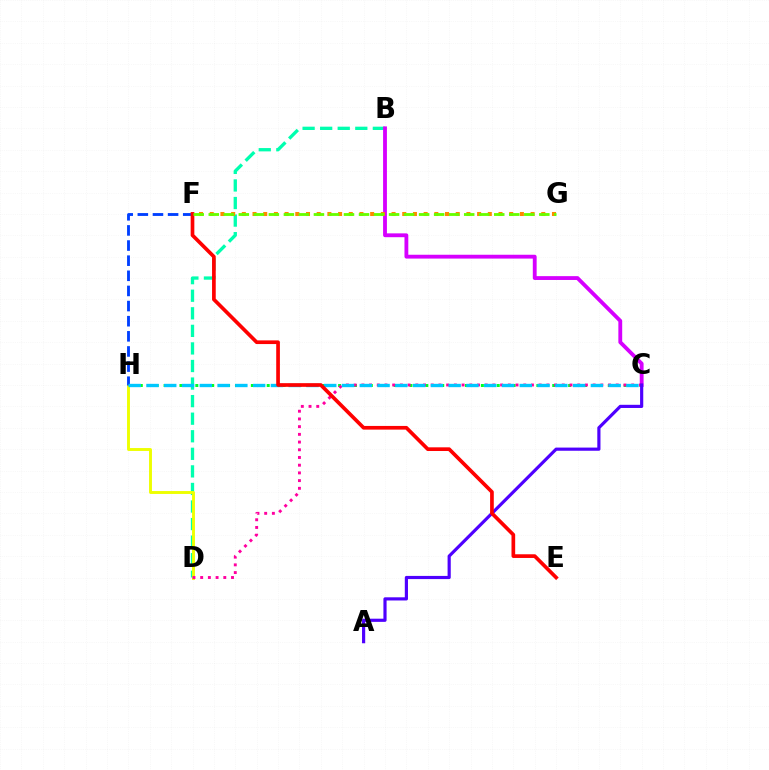{('B', 'D'): [{'color': '#00ffaf', 'line_style': 'dashed', 'thickness': 2.39}], ('B', 'C'): [{'color': '#d600ff', 'line_style': 'solid', 'thickness': 2.76}], ('C', 'H'): [{'color': '#00ff27', 'line_style': 'dotted', 'thickness': 2.16}, {'color': '#00c7ff', 'line_style': 'dashed', 'thickness': 2.41}], ('D', 'H'): [{'color': '#eeff00', 'line_style': 'solid', 'thickness': 2.09}], ('C', 'D'): [{'color': '#ff00a0', 'line_style': 'dotted', 'thickness': 2.09}], ('F', 'H'): [{'color': '#003fff', 'line_style': 'dashed', 'thickness': 2.06}], ('F', 'G'): [{'color': '#ff8800', 'line_style': 'dotted', 'thickness': 2.91}, {'color': '#66ff00', 'line_style': 'dashed', 'thickness': 2.04}], ('A', 'C'): [{'color': '#4f00ff', 'line_style': 'solid', 'thickness': 2.28}], ('E', 'F'): [{'color': '#ff0000', 'line_style': 'solid', 'thickness': 2.65}]}